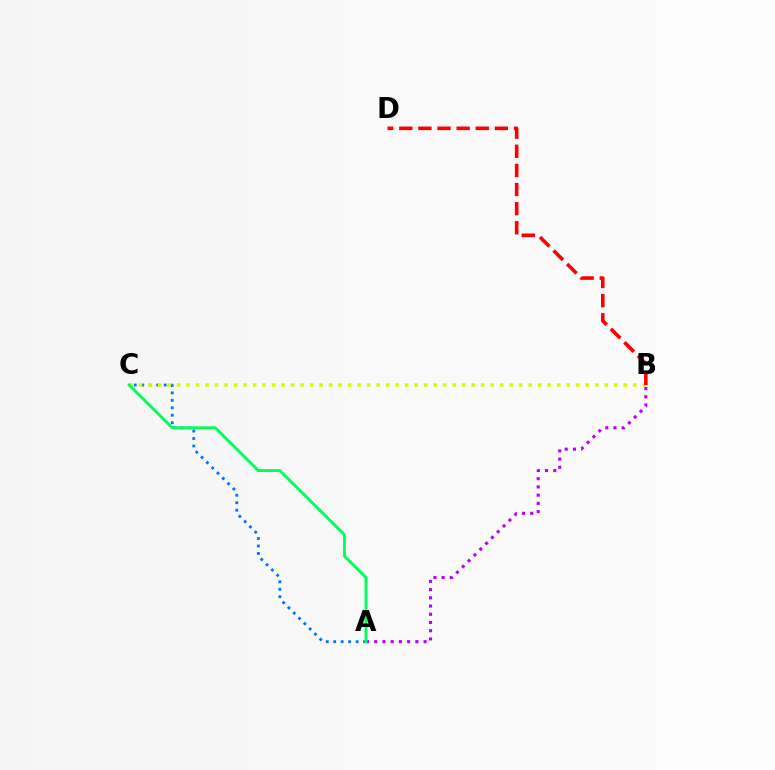{('A', 'C'): [{'color': '#0074ff', 'line_style': 'dotted', 'thickness': 2.03}, {'color': '#00ff5c', 'line_style': 'solid', 'thickness': 2.09}], ('A', 'B'): [{'color': '#b900ff', 'line_style': 'dotted', 'thickness': 2.23}], ('B', 'C'): [{'color': '#d1ff00', 'line_style': 'dotted', 'thickness': 2.58}], ('B', 'D'): [{'color': '#ff0000', 'line_style': 'dashed', 'thickness': 2.6}]}